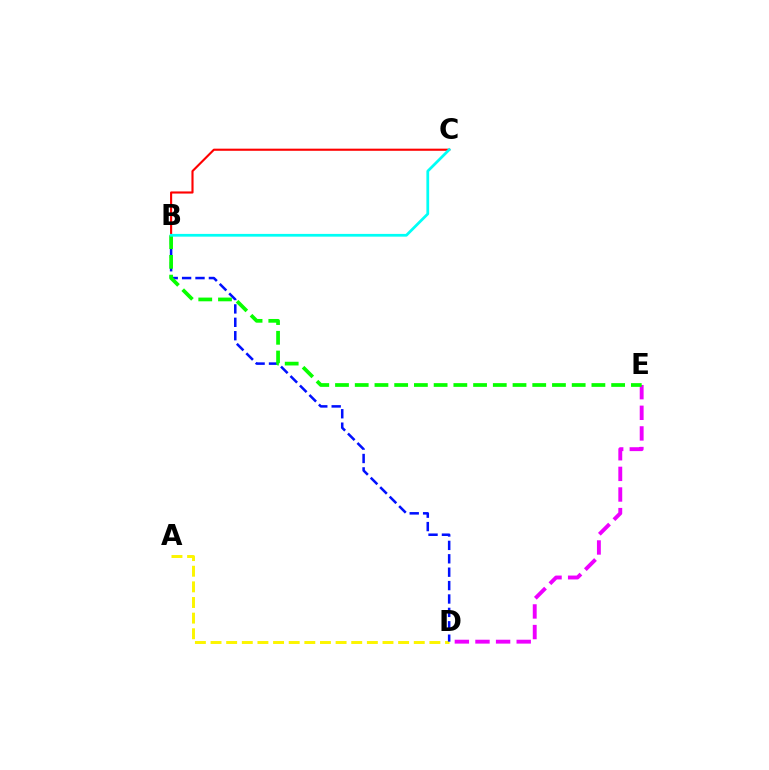{('A', 'D'): [{'color': '#fcf500', 'line_style': 'dashed', 'thickness': 2.12}], ('B', 'D'): [{'color': '#0010ff', 'line_style': 'dashed', 'thickness': 1.82}], ('D', 'E'): [{'color': '#ee00ff', 'line_style': 'dashed', 'thickness': 2.8}], ('B', 'C'): [{'color': '#ff0000', 'line_style': 'solid', 'thickness': 1.53}, {'color': '#00fff6', 'line_style': 'solid', 'thickness': 1.98}], ('B', 'E'): [{'color': '#08ff00', 'line_style': 'dashed', 'thickness': 2.68}]}